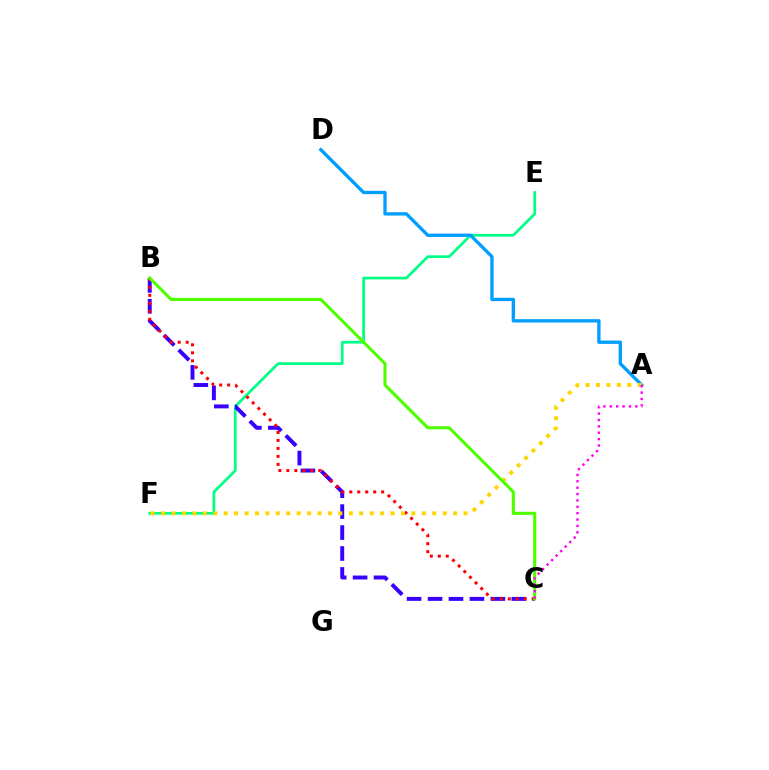{('E', 'F'): [{'color': '#00ff86', 'line_style': 'solid', 'thickness': 1.96}], ('B', 'C'): [{'color': '#3700ff', 'line_style': 'dashed', 'thickness': 2.85}, {'color': '#ff0000', 'line_style': 'dotted', 'thickness': 2.17}, {'color': '#4fff00', 'line_style': 'solid', 'thickness': 2.23}], ('A', 'D'): [{'color': '#009eff', 'line_style': 'solid', 'thickness': 2.4}], ('A', 'F'): [{'color': '#ffd500', 'line_style': 'dotted', 'thickness': 2.83}], ('A', 'C'): [{'color': '#ff00ed', 'line_style': 'dotted', 'thickness': 1.73}]}